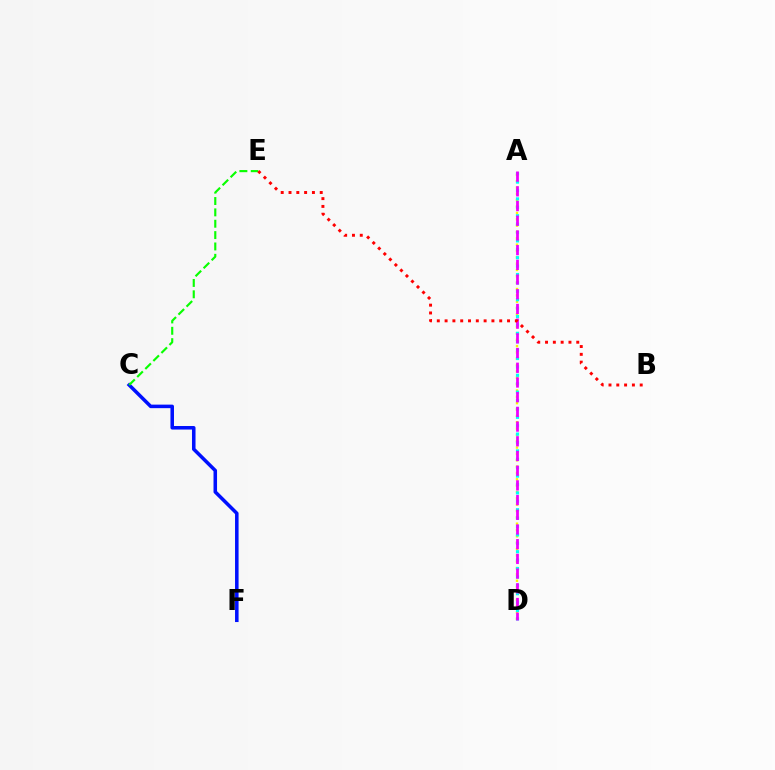{('C', 'F'): [{'color': '#0010ff', 'line_style': 'solid', 'thickness': 2.55}], ('A', 'D'): [{'color': '#fcf500', 'line_style': 'dotted', 'thickness': 1.72}, {'color': '#00fff6', 'line_style': 'dotted', 'thickness': 2.28}, {'color': '#ee00ff', 'line_style': 'dashed', 'thickness': 2.0}], ('C', 'E'): [{'color': '#08ff00', 'line_style': 'dashed', 'thickness': 1.54}], ('B', 'E'): [{'color': '#ff0000', 'line_style': 'dotted', 'thickness': 2.12}]}